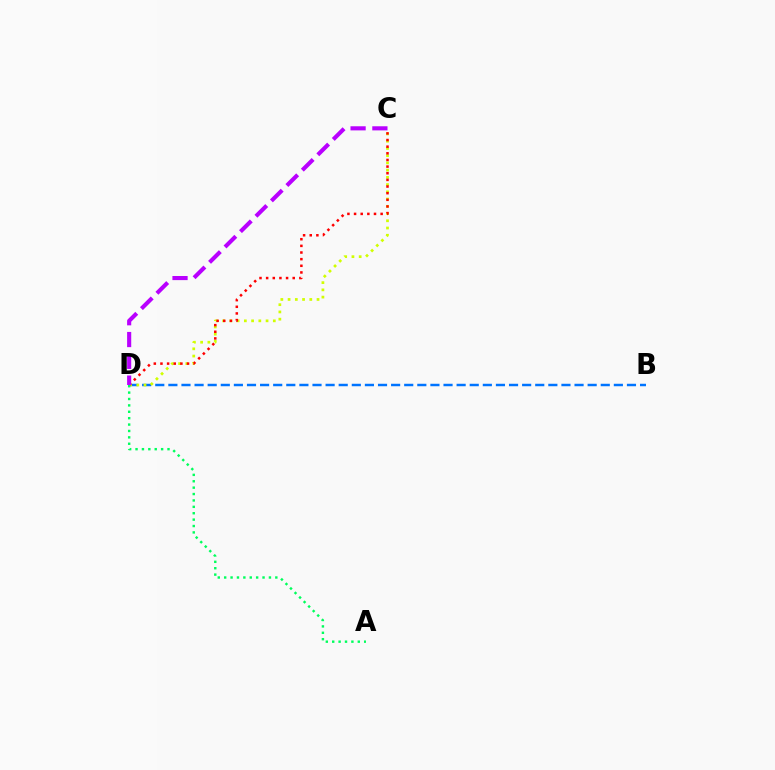{('B', 'D'): [{'color': '#0074ff', 'line_style': 'dashed', 'thickness': 1.78}], ('C', 'D'): [{'color': '#d1ff00', 'line_style': 'dotted', 'thickness': 1.97}, {'color': '#ff0000', 'line_style': 'dotted', 'thickness': 1.81}, {'color': '#b900ff', 'line_style': 'dashed', 'thickness': 2.96}], ('A', 'D'): [{'color': '#00ff5c', 'line_style': 'dotted', 'thickness': 1.74}]}